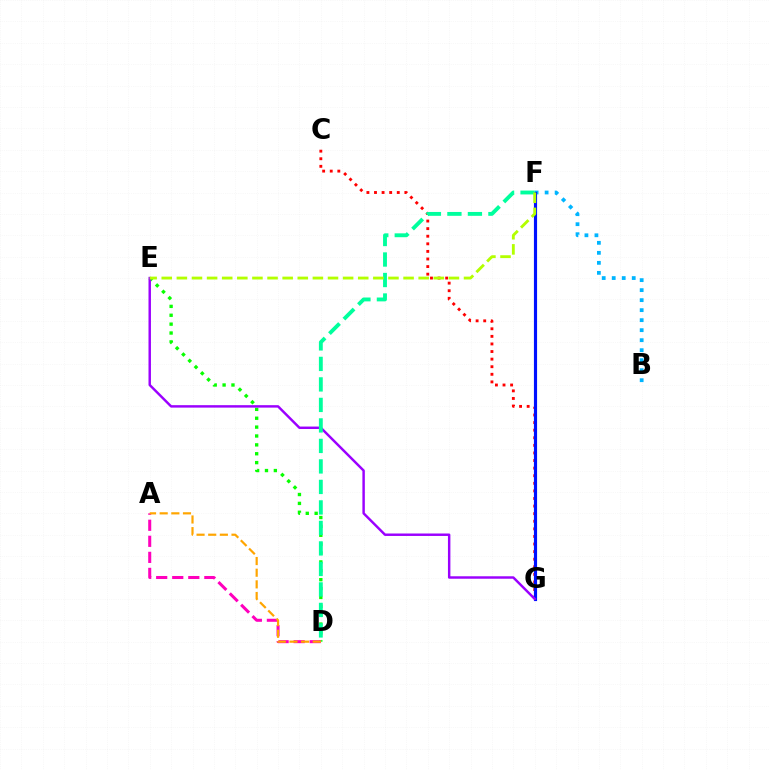{('B', 'F'): [{'color': '#00b5ff', 'line_style': 'dotted', 'thickness': 2.72}], ('C', 'G'): [{'color': '#ff0000', 'line_style': 'dotted', 'thickness': 2.06}], ('F', 'G'): [{'color': '#0010ff', 'line_style': 'solid', 'thickness': 2.27}], ('D', 'E'): [{'color': '#08ff00', 'line_style': 'dotted', 'thickness': 2.41}], ('E', 'G'): [{'color': '#9b00ff', 'line_style': 'solid', 'thickness': 1.77}], ('D', 'F'): [{'color': '#00ff9d', 'line_style': 'dashed', 'thickness': 2.79}], ('E', 'F'): [{'color': '#b3ff00', 'line_style': 'dashed', 'thickness': 2.05}], ('A', 'D'): [{'color': '#ff00bd', 'line_style': 'dashed', 'thickness': 2.18}, {'color': '#ffa500', 'line_style': 'dashed', 'thickness': 1.58}]}